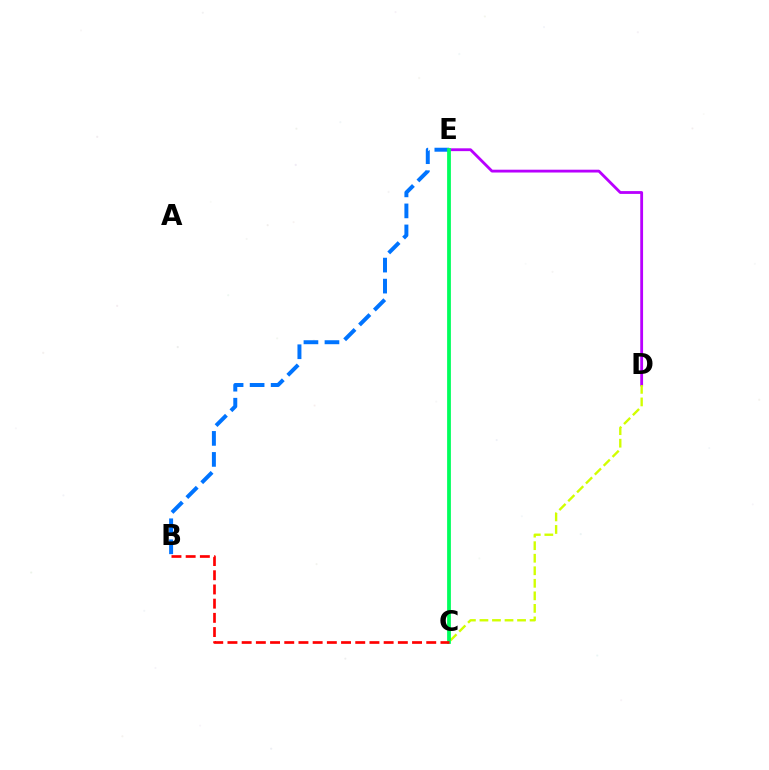{('B', 'E'): [{'color': '#0074ff', 'line_style': 'dashed', 'thickness': 2.86}], ('D', 'E'): [{'color': '#b900ff', 'line_style': 'solid', 'thickness': 2.03}], ('C', 'D'): [{'color': '#d1ff00', 'line_style': 'dashed', 'thickness': 1.7}], ('C', 'E'): [{'color': '#00ff5c', 'line_style': 'solid', 'thickness': 2.72}], ('B', 'C'): [{'color': '#ff0000', 'line_style': 'dashed', 'thickness': 1.93}]}